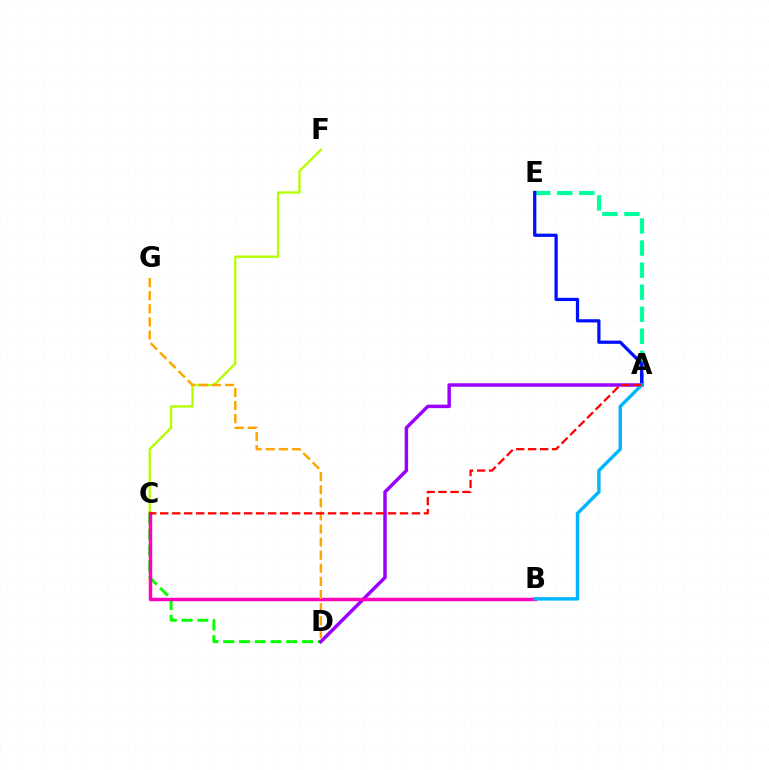{('A', 'E'): [{'color': '#00ff9d', 'line_style': 'dashed', 'thickness': 3.0}, {'color': '#0010ff', 'line_style': 'solid', 'thickness': 2.33}], ('C', 'F'): [{'color': '#b3ff00', 'line_style': 'solid', 'thickness': 1.68}], ('C', 'D'): [{'color': '#08ff00', 'line_style': 'dashed', 'thickness': 2.14}], ('A', 'D'): [{'color': '#9b00ff', 'line_style': 'solid', 'thickness': 2.5}], ('B', 'C'): [{'color': '#ff00bd', 'line_style': 'solid', 'thickness': 2.49}], ('D', 'G'): [{'color': '#ffa500', 'line_style': 'dashed', 'thickness': 1.78}], ('A', 'B'): [{'color': '#00b5ff', 'line_style': 'solid', 'thickness': 2.45}], ('A', 'C'): [{'color': '#ff0000', 'line_style': 'dashed', 'thickness': 1.63}]}